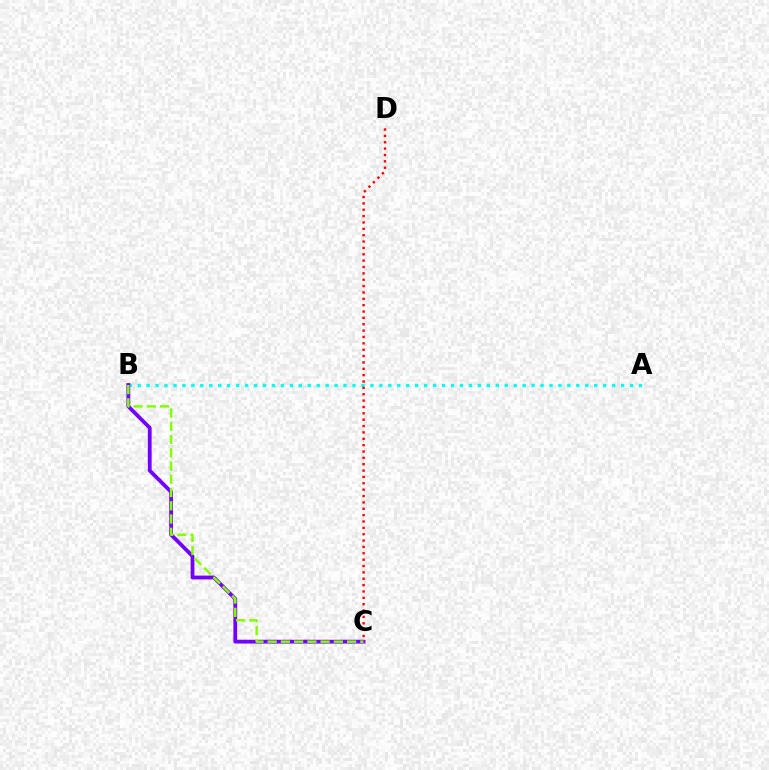{('A', 'B'): [{'color': '#00fff6', 'line_style': 'dotted', 'thickness': 2.43}], ('B', 'C'): [{'color': '#7200ff', 'line_style': 'solid', 'thickness': 2.73}, {'color': '#84ff00', 'line_style': 'dashed', 'thickness': 1.8}], ('C', 'D'): [{'color': '#ff0000', 'line_style': 'dotted', 'thickness': 1.73}]}